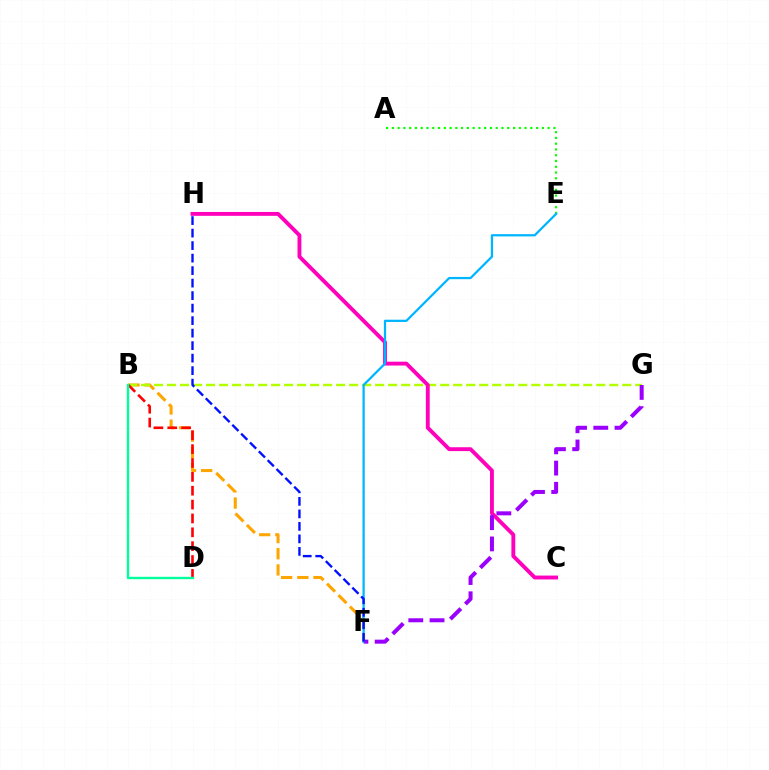{('B', 'F'): [{'color': '#ffa500', 'line_style': 'dashed', 'thickness': 2.2}], ('A', 'E'): [{'color': '#08ff00', 'line_style': 'dotted', 'thickness': 1.57}], ('B', 'G'): [{'color': '#b3ff00', 'line_style': 'dashed', 'thickness': 1.77}], ('C', 'H'): [{'color': '#ff00bd', 'line_style': 'solid', 'thickness': 2.79}], ('F', 'G'): [{'color': '#9b00ff', 'line_style': 'dashed', 'thickness': 2.89}], ('B', 'D'): [{'color': '#ff0000', 'line_style': 'dashed', 'thickness': 1.88}, {'color': '#00ff9d', 'line_style': 'solid', 'thickness': 1.72}], ('E', 'F'): [{'color': '#00b5ff', 'line_style': 'solid', 'thickness': 1.62}], ('F', 'H'): [{'color': '#0010ff', 'line_style': 'dashed', 'thickness': 1.7}]}